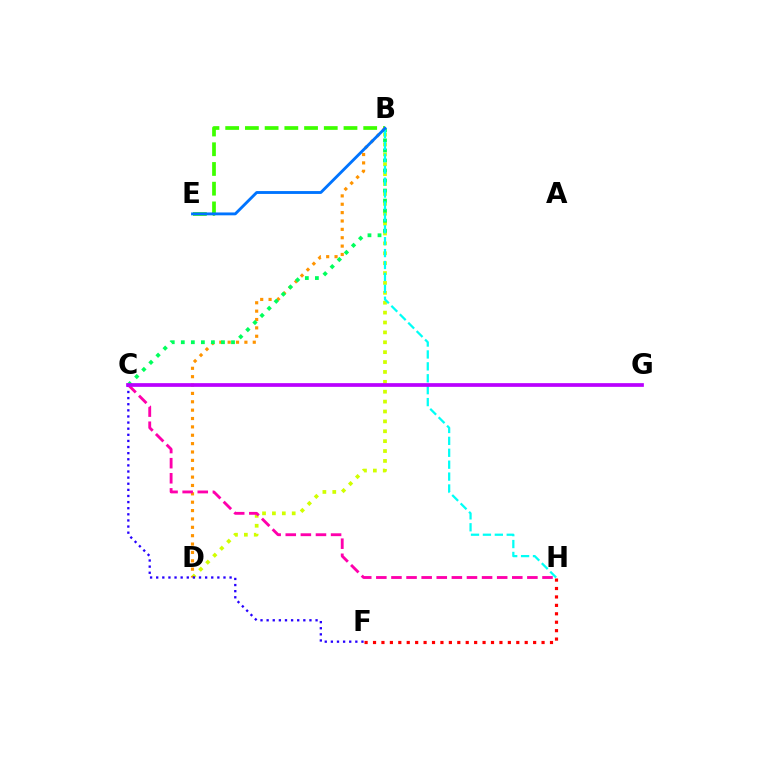{('B', 'D'): [{'color': '#d1ff00', 'line_style': 'dotted', 'thickness': 2.69}, {'color': '#ff9400', 'line_style': 'dotted', 'thickness': 2.27}], ('F', 'H'): [{'color': '#ff0000', 'line_style': 'dotted', 'thickness': 2.29}], ('B', 'E'): [{'color': '#3dff00', 'line_style': 'dashed', 'thickness': 2.68}, {'color': '#0074ff', 'line_style': 'solid', 'thickness': 2.06}], ('C', 'F'): [{'color': '#2500ff', 'line_style': 'dotted', 'thickness': 1.66}], ('B', 'C'): [{'color': '#00ff5c', 'line_style': 'dotted', 'thickness': 2.73}], ('C', 'H'): [{'color': '#ff00ac', 'line_style': 'dashed', 'thickness': 2.05}], ('B', 'H'): [{'color': '#00fff6', 'line_style': 'dashed', 'thickness': 1.62}], ('C', 'G'): [{'color': '#b900ff', 'line_style': 'solid', 'thickness': 2.67}]}